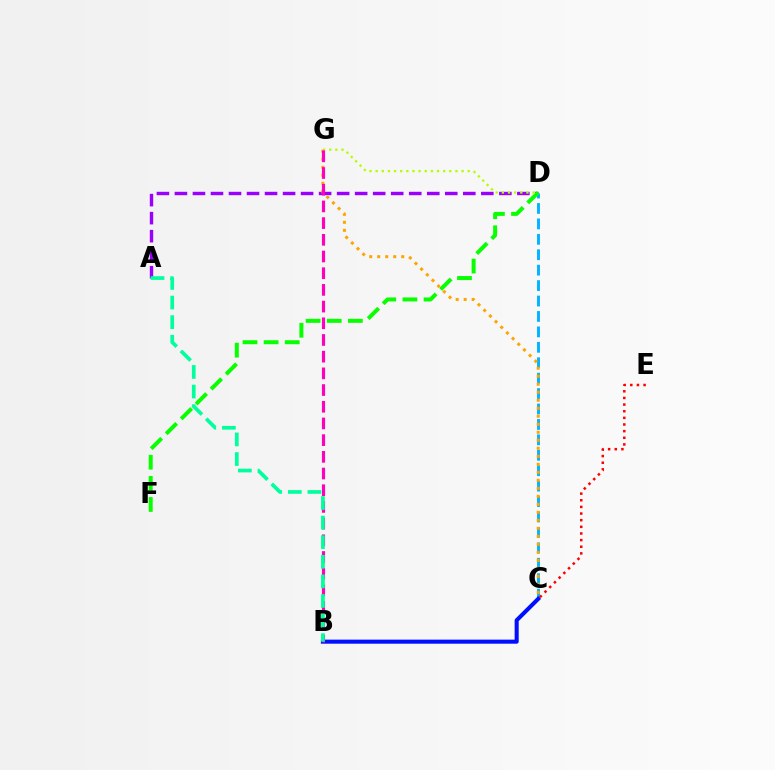{('C', 'D'): [{'color': '#00b5ff', 'line_style': 'dashed', 'thickness': 2.1}], ('A', 'D'): [{'color': '#9b00ff', 'line_style': 'dashed', 'thickness': 2.45}], ('C', 'E'): [{'color': '#ff0000', 'line_style': 'dotted', 'thickness': 1.8}], ('B', 'C'): [{'color': '#0010ff', 'line_style': 'solid', 'thickness': 2.93}], ('D', 'F'): [{'color': '#08ff00', 'line_style': 'dashed', 'thickness': 2.87}], ('D', 'G'): [{'color': '#b3ff00', 'line_style': 'dotted', 'thickness': 1.67}], ('C', 'G'): [{'color': '#ffa500', 'line_style': 'dotted', 'thickness': 2.18}], ('B', 'G'): [{'color': '#ff00bd', 'line_style': 'dashed', 'thickness': 2.27}], ('A', 'B'): [{'color': '#00ff9d', 'line_style': 'dashed', 'thickness': 2.66}]}